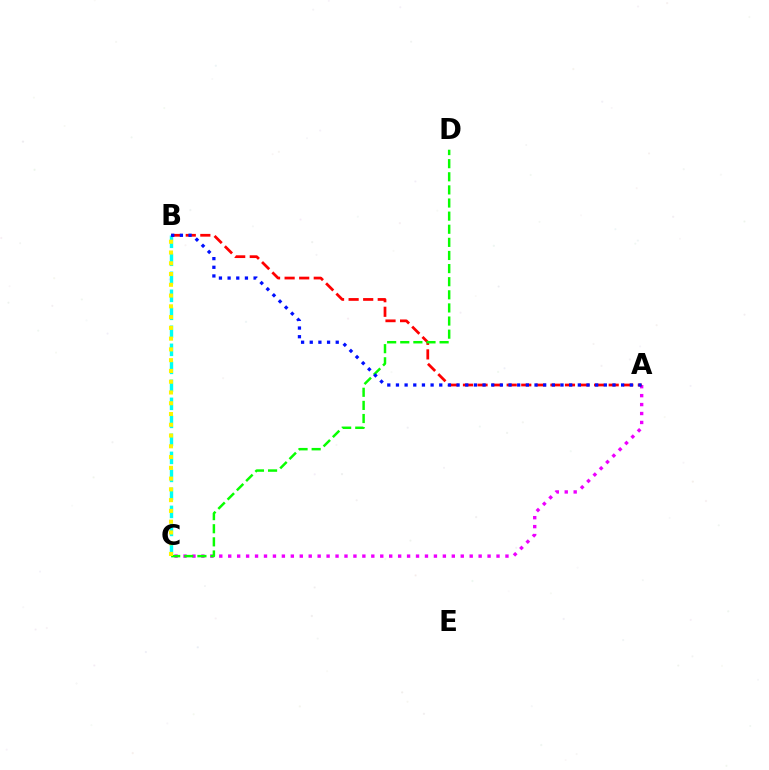{('A', 'C'): [{'color': '#ee00ff', 'line_style': 'dotted', 'thickness': 2.43}], ('B', 'C'): [{'color': '#00fff6', 'line_style': 'dashed', 'thickness': 2.45}, {'color': '#fcf500', 'line_style': 'dotted', 'thickness': 2.93}], ('A', 'B'): [{'color': '#ff0000', 'line_style': 'dashed', 'thickness': 1.98}, {'color': '#0010ff', 'line_style': 'dotted', 'thickness': 2.35}], ('C', 'D'): [{'color': '#08ff00', 'line_style': 'dashed', 'thickness': 1.78}]}